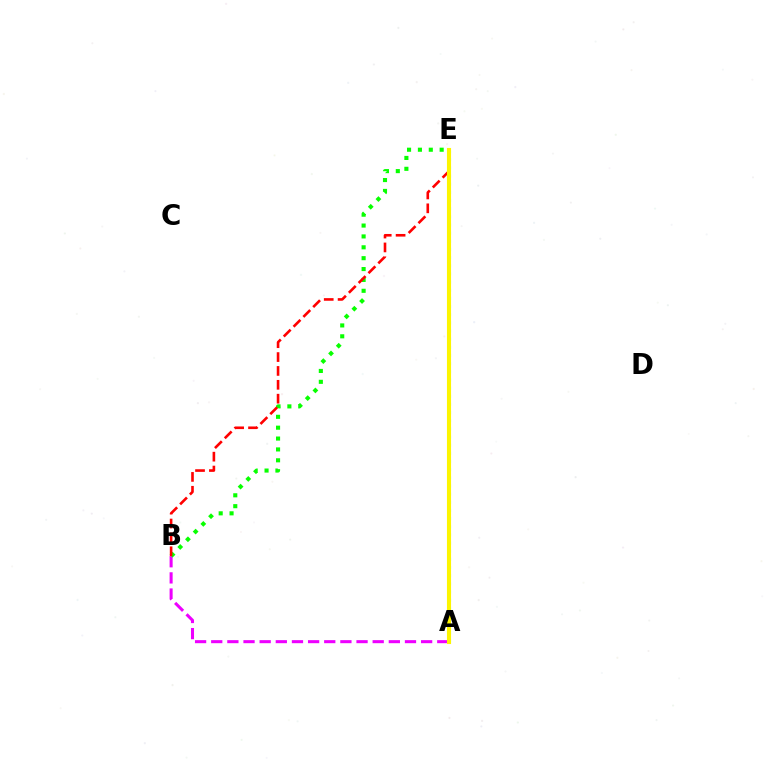{('A', 'E'): [{'color': '#00fff6', 'line_style': 'dotted', 'thickness': 2.22}, {'color': '#0010ff', 'line_style': 'solid', 'thickness': 2.14}, {'color': '#fcf500', 'line_style': 'solid', 'thickness': 2.95}], ('A', 'B'): [{'color': '#ee00ff', 'line_style': 'dashed', 'thickness': 2.19}], ('B', 'E'): [{'color': '#08ff00', 'line_style': 'dotted', 'thickness': 2.95}, {'color': '#ff0000', 'line_style': 'dashed', 'thickness': 1.88}]}